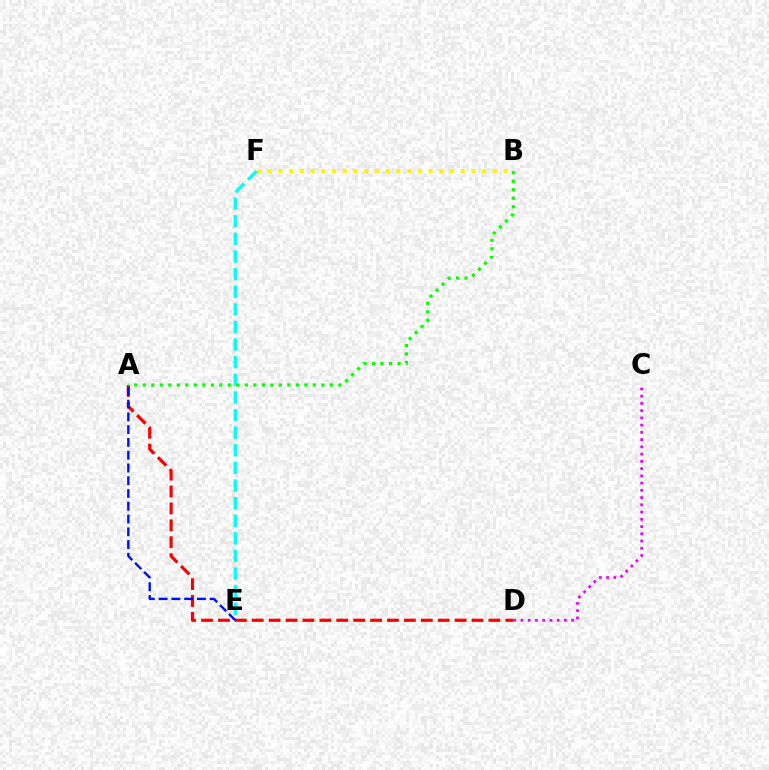{('B', 'F'): [{'color': '#fcf500', 'line_style': 'dotted', 'thickness': 2.91}], ('E', 'F'): [{'color': '#00fff6', 'line_style': 'dashed', 'thickness': 2.39}], ('C', 'D'): [{'color': '#ee00ff', 'line_style': 'dotted', 'thickness': 1.97}], ('A', 'D'): [{'color': '#ff0000', 'line_style': 'dashed', 'thickness': 2.3}], ('A', 'B'): [{'color': '#08ff00', 'line_style': 'dotted', 'thickness': 2.31}], ('A', 'E'): [{'color': '#0010ff', 'line_style': 'dashed', 'thickness': 1.73}]}